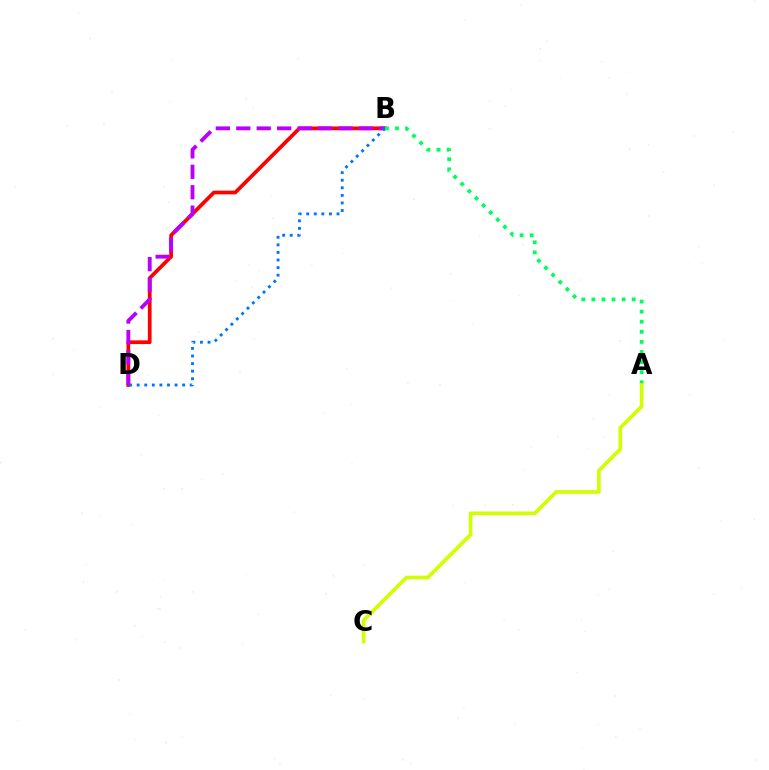{('B', 'D'): [{'color': '#ff0000', 'line_style': 'solid', 'thickness': 2.69}, {'color': '#b900ff', 'line_style': 'dashed', 'thickness': 2.78}, {'color': '#0074ff', 'line_style': 'dotted', 'thickness': 2.06}], ('A', 'B'): [{'color': '#00ff5c', 'line_style': 'dotted', 'thickness': 2.74}], ('A', 'C'): [{'color': '#d1ff00', 'line_style': 'solid', 'thickness': 2.66}]}